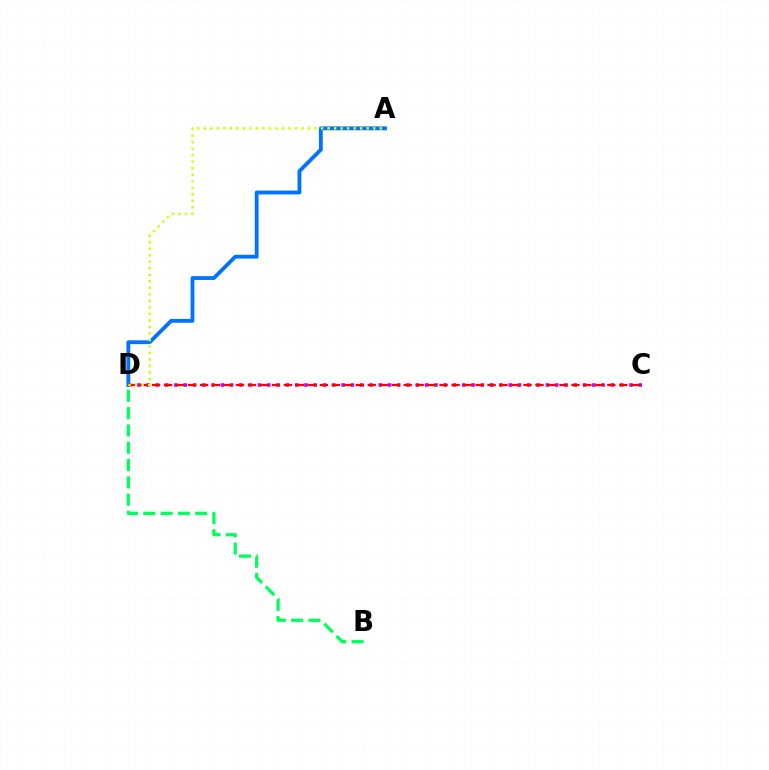{('C', 'D'): [{'color': '#b900ff', 'line_style': 'dotted', 'thickness': 2.52}, {'color': '#ff0000', 'line_style': 'dashed', 'thickness': 1.63}], ('B', 'D'): [{'color': '#00ff5c', 'line_style': 'dashed', 'thickness': 2.35}], ('A', 'D'): [{'color': '#0074ff', 'line_style': 'solid', 'thickness': 2.76}, {'color': '#d1ff00', 'line_style': 'dotted', 'thickness': 1.77}]}